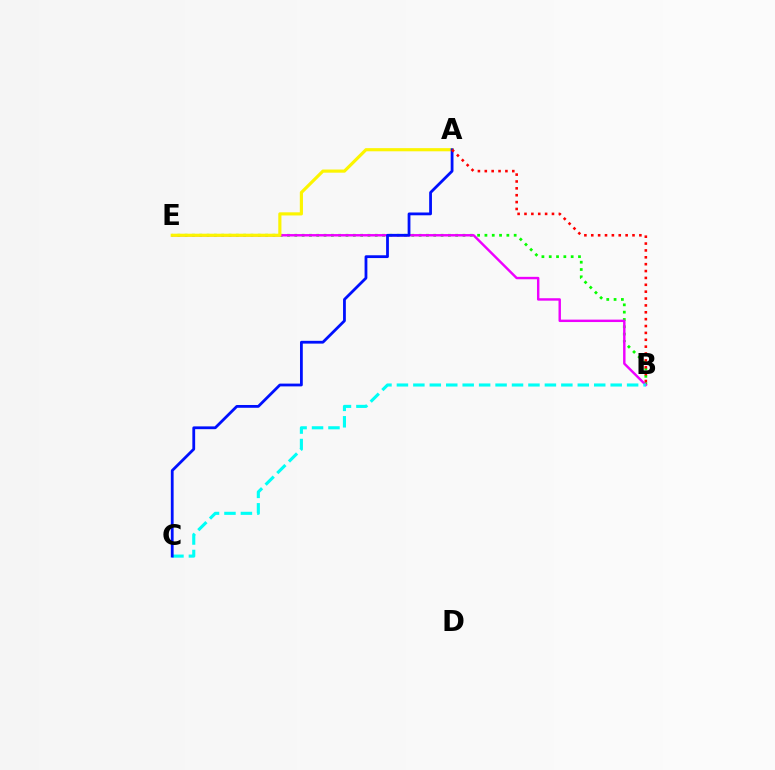{('B', 'E'): [{'color': '#08ff00', 'line_style': 'dotted', 'thickness': 1.99}, {'color': '#ee00ff', 'line_style': 'solid', 'thickness': 1.75}], ('A', 'E'): [{'color': '#fcf500', 'line_style': 'solid', 'thickness': 2.27}], ('B', 'C'): [{'color': '#00fff6', 'line_style': 'dashed', 'thickness': 2.23}], ('A', 'C'): [{'color': '#0010ff', 'line_style': 'solid', 'thickness': 2.01}], ('A', 'B'): [{'color': '#ff0000', 'line_style': 'dotted', 'thickness': 1.87}]}